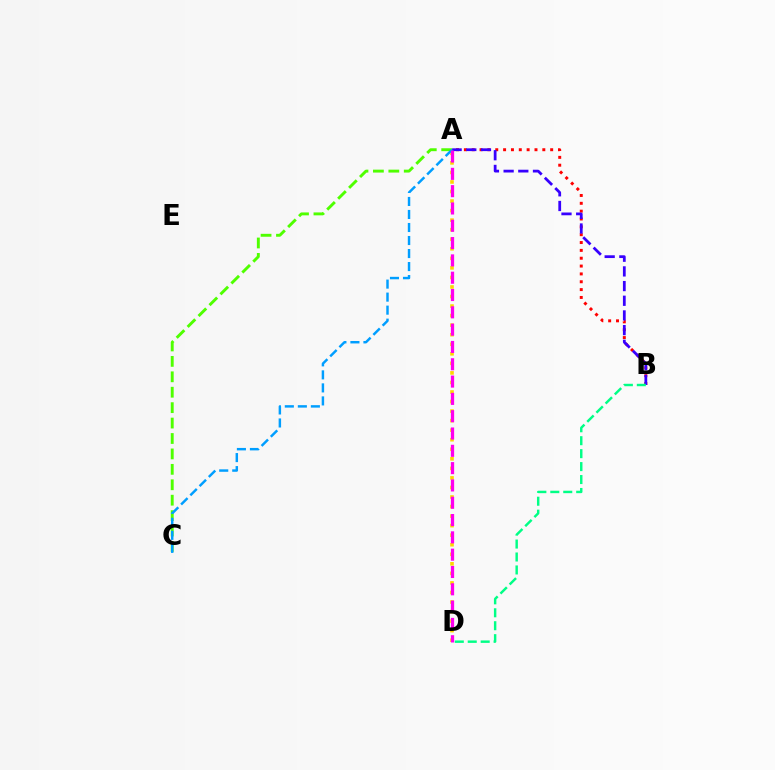{('A', 'D'): [{'color': '#ffd500', 'line_style': 'dotted', 'thickness': 2.59}, {'color': '#ff00ed', 'line_style': 'dashed', 'thickness': 2.35}], ('A', 'B'): [{'color': '#ff0000', 'line_style': 'dotted', 'thickness': 2.13}, {'color': '#3700ff', 'line_style': 'dashed', 'thickness': 1.99}], ('A', 'C'): [{'color': '#4fff00', 'line_style': 'dashed', 'thickness': 2.1}, {'color': '#009eff', 'line_style': 'dashed', 'thickness': 1.77}], ('B', 'D'): [{'color': '#00ff86', 'line_style': 'dashed', 'thickness': 1.76}]}